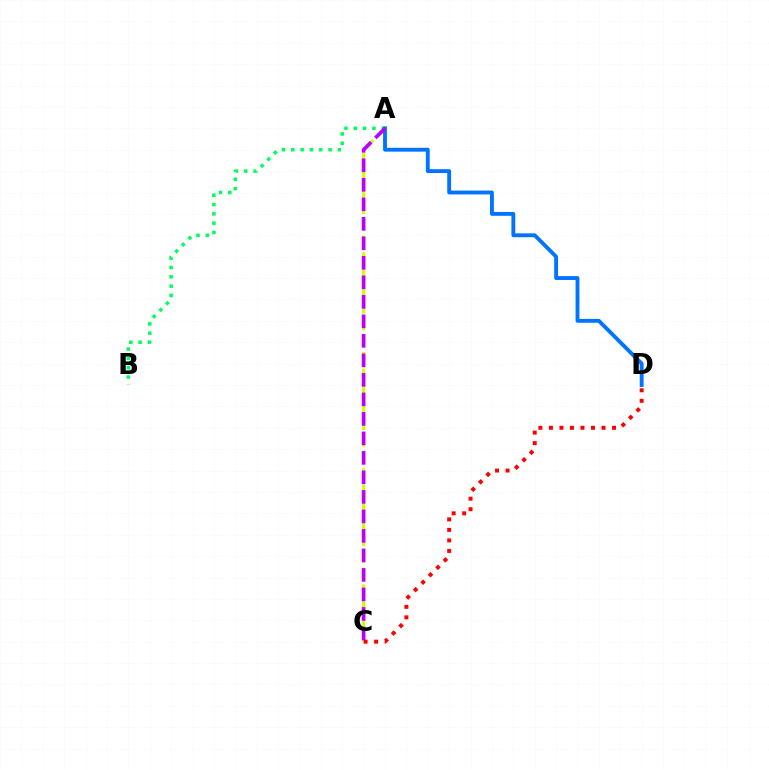{('A', 'B'): [{'color': '#00ff5c', 'line_style': 'dotted', 'thickness': 2.53}], ('A', 'C'): [{'color': '#d1ff00', 'line_style': 'dashed', 'thickness': 2.26}, {'color': '#b900ff', 'line_style': 'dashed', 'thickness': 2.65}], ('C', 'D'): [{'color': '#ff0000', 'line_style': 'dotted', 'thickness': 2.86}], ('A', 'D'): [{'color': '#0074ff', 'line_style': 'solid', 'thickness': 2.78}]}